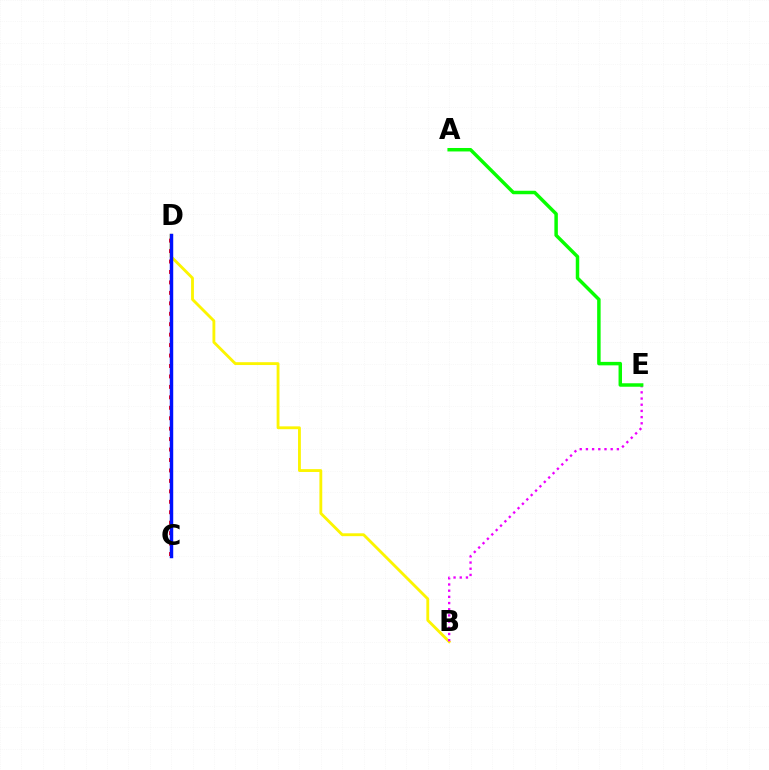{('C', 'D'): [{'color': '#00fff6', 'line_style': 'dotted', 'thickness': 2.01}, {'color': '#ff0000', 'line_style': 'dotted', 'thickness': 2.84}, {'color': '#0010ff', 'line_style': 'solid', 'thickness': 2.48}], ('B', 'D'): [{'color': '#fcf500', 'line_style': 'solid', 'thickness': 2.05}], ('B', 'E'): [{'color': '#ee00ff', 'line_style': 'dotted', 'thickness': 1.68}], ('A', 'E'): [{'color': '#08ff00', 'line_style': 'solid', 'thickness': 2.5}]}